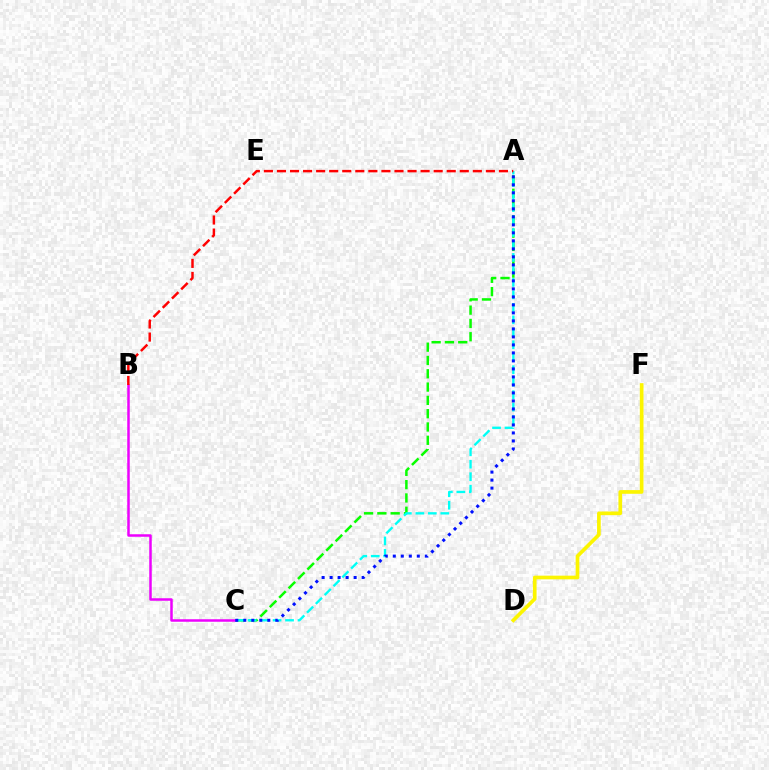{('A', 'C'): [{'color': '#08ff00', 'line_style': 'dashed', 'thickness': 1.81}, {'color': '#00fff6', 'line_style': 'dashed', 'thickness': 1.69}, {'color': '#0010ff', 'line_style': 'dotted', 'thickness': 2.17}], ('D', 'F'): [{'color': '#fcf500', 'line_style': 'solid', 'thickness': 2.65}], ('B', 'C'): [{'color': '#ee00ff', 'line_style': 'solid', 'thickness': 1.8}], ('A', 'B'): [{'color': '#ff0000', 'line_style': 'dashed', 'thickness': 1.77}]}